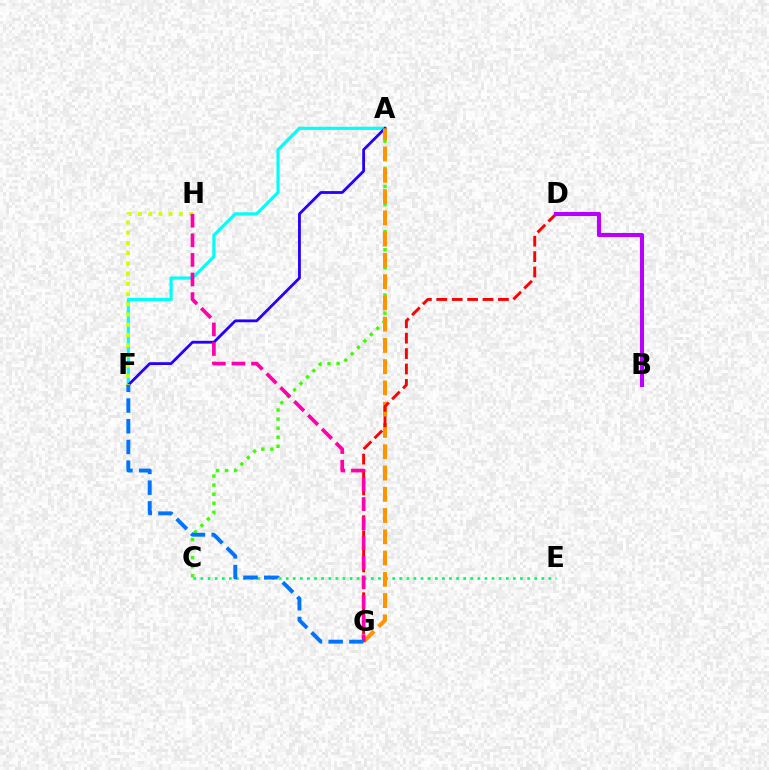{('C', 'E'): [{'color': '#00ff5c', 'line_style': 'dotted', 'thickness': 1.93}], ('A', 'F'): [{'color': '#00fff6', 'line_style': 'solid', 'thickness': 2.3}, {'color': '#2500ff', 'line_style': 'solid', 'thickness': 2.02}], ('A', 'C'): [{'color': '#3dff00', 'line_style': 'dotted', 'thickness': 2.46}], ('A', 'G'): [{'color': '#ff9400', 'line_style': 'dashed', 'thickness': 2.89}], ('F', 'H'): [{'color': '#d1ff00', 'line_style': 'dotted', 'thickness': 2.78}], ('D', 'G'): [{'color': '#ff0000', 'line_style': 'dashed', 'thickness': 2.09}], ('B', 'D'): [{'color': '#b900ff', 'line_style': 'solid', 'thickness': 2.94}], ('G', 'H'): [{'color': '#ff00ac', 'line_style': 'dashed', 'thickness': 2.66}], ('F', 'G'): [{'color': '#0074ff', 'line_style': 'dashed', 'thickness': 2.81}]}